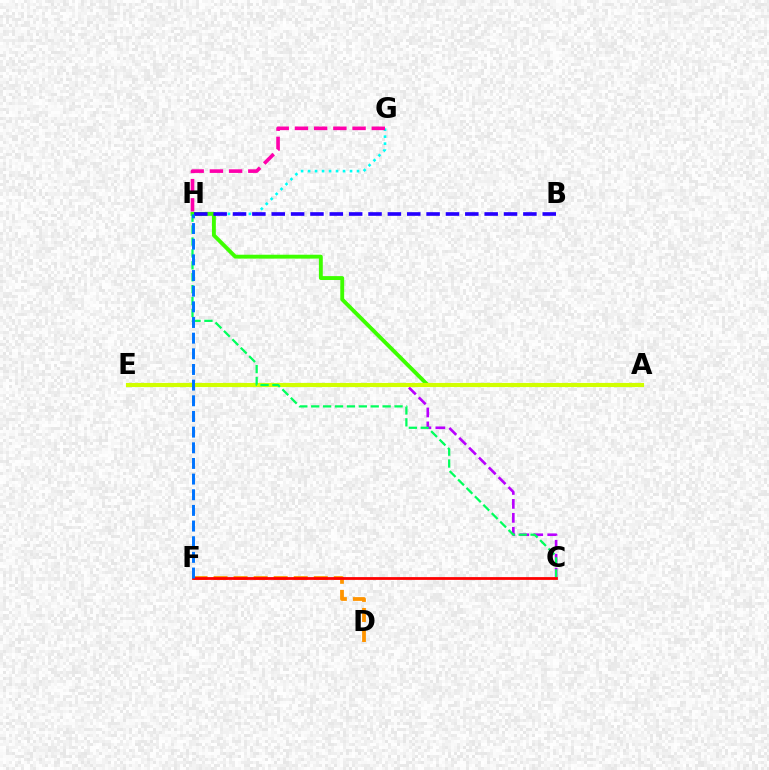{('G', 'H'): [{'color': '#00fff6', 'line_style': 'dotted', 'thickness': 1.9}, {'color': '#ff00ac', 'line_style': 'dashed', 'thickness': 2.61}], ('C', 'E'): [{'color': '#b900ff', 'line_style': 'dashed', 'thickness': 1.89}], ('A', 'H'): [{'color': '#3dff00', 'line_style': 'solid', 'thickness': 2.8}], ('D', 'F'): [{'color': '#ff9400', 'line_style': 'dashed', 'thickness': 2.72}], ('B', 'H'): [{'color': '#2500ff', 'line_style': 'dashed', 'thickness': 2.63}], ('A', 'E'): [{'color': '#d1ff00', 'line_style': 'solid', 'thickness': 2.97}], ('C', 'H'): [{'color': '#00ff5c', 'line_style': 'dashed', 'thickness': 1.62}], ('C', 'F'): [{'color': '#ff0000', 'line_style': 'solid', 'thickness': 2.0}], ('F', 'H'): [{'color': '#0074ff', 'line_style': 'dashed', 'thickness': 2.13}]}